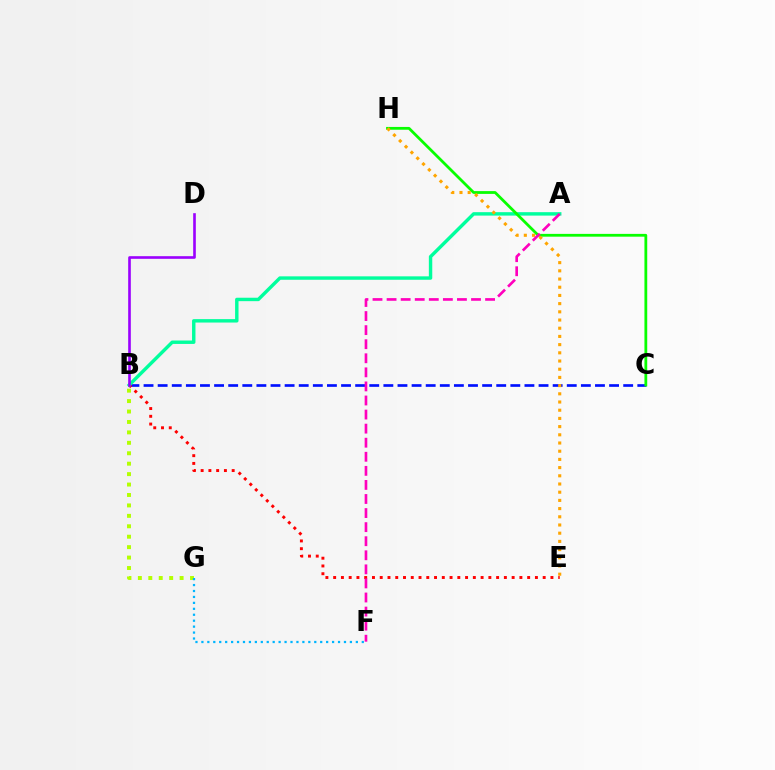{('B', 'C'): [{'color': '#0010ff', 'line_style': 'dashed', 'thickness': 1.92}], ('B', 'G'): [{'color': '#b3ff00', 'line_style': 'dotted', 'thickness': 2.83}], ('F', 'G'): [{'color': '#00b5ff', 'line_style': 'dotted', 'thickness': 1.61}], ('B', 'E'): [{'color': '#ff0000', 'line_style': 'dotted', 'thickness': 2.11}], ('A', 'B'): [{'color': '#00ff9d', 'line_style': 'solid', 'thickness': 2.46}], ('B', 'D'): [{'color': '#9b00ff', 'line_style': 'solid', 'thickness': 1.9}], ('C', 'H'): [{'color': '#08ff00', 'line_style': 'solid', 'thickness': 2.01}], ('E', 'H'): [{'color': '#ffa500', 'line_style': 'dotted', 'thickness': 2.23}], ('A', 'F'): [{'color': '#ff00bd', 'line_style': 'dashed', 'thickness': 1.91}]}